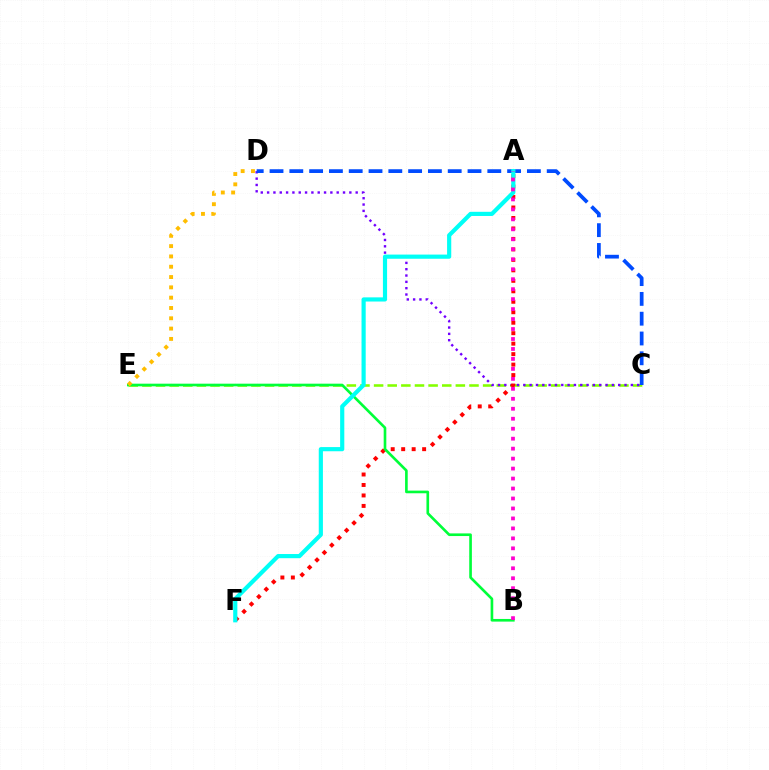{('C', 'E'): [{'color': '#84ff00', 'line_style': 'dashed', 'thickness': 1.85}], ('C', 'D'): [{'color': '#7200ff', 'line_style': 'dotted', 'thickness': 1.72}, {'color': '#004bff', 'line_style': 'dashed', 'thickness': 2.69}], ('A', 'F'): [{'color': '#ff0000', 'line_style': 'dotted', 'thickness': 2.85}, {'color': '#00fff6', 'line_style': 'solid', 'thickness': 3.0}], ('B', 'E'): [{'color': '#00ff39', 'line_style': 'solid', 'thickness': 1.9}], ('D', 'E'): [{'color': '#ffbd00', 'line_style': 'dotted', 'thickness': 2.8}], ('A', 'B'): [{'color': '#ff00cf', 'line_style': 'dotted', 'thickness': 2.71}]}